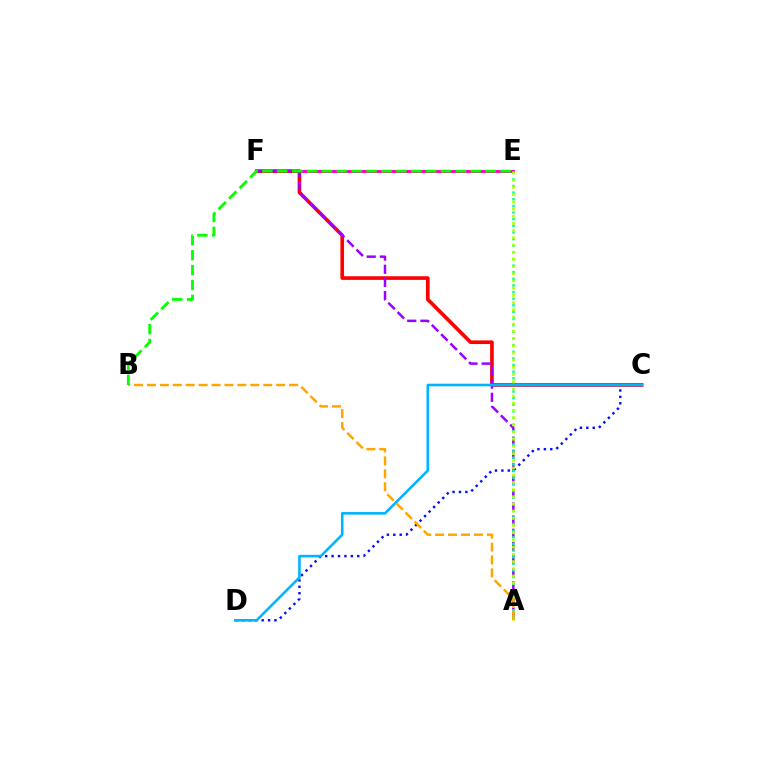{('E', 'F'): [{'color': '#ff00bd', 'line_style': 'solid', 'thickness': 2.11}], ('C', 'D'): [{'color': '#0010ff', 'line_style': 'dotted', 'thickness': 1.74}, {'color': '#00b5ff', 'line_style': 'solid', 'thickness': 1.87}], ('C', 'F'): [{'color': '#ff0000', 'line_style': 'solid', 'thickness': 2.63}], ('A', 'F'): [{'color': '#9b00ff', 'line_style': 'dashed', 'thickness': 1.79}], ('A', 'E'): [{'color': '#00ff9d', 'line_style': 'dotted', 'thickness': 1.8}, {'color': '#b3ff00', 'line_style': 'dotted', 'thickness': 1.95}], ('A', 'B'): [{'color': '#ffa500', 'line_style': 'dashed', 'thickness': 1.76}], ('B', 'E'): [{'color': '#08ff00', 'line_style': 'dashed', 'thickness': 2.02}]}